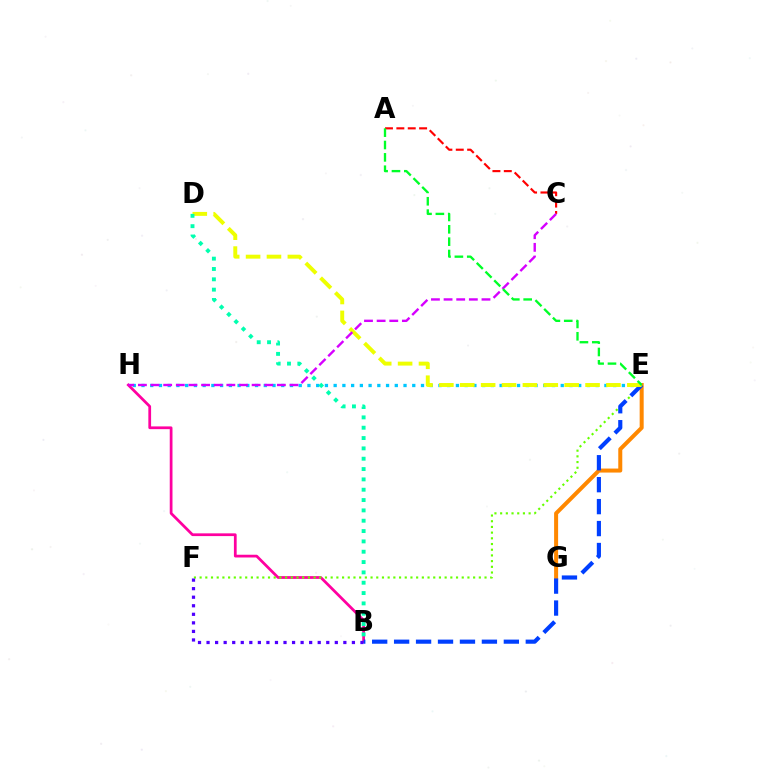{('E', 'H'): [{'color': '#00c7ff', 'line_style': 'dotted', 'thickness': 2.37}], ('B', 'H'): [{'color': '#ff00a0', 'line_style': 'solid', 'thickness': 1.98}], ('E', 'G'): [{'color': '#ff8800', 'line_style': 'solid', 'thickness': 2.89}], ('E', 'F'): [{'color': '#66ff00', 'line_style': 'dotted', 'thickness': 1.55}], ('B', 'E'): [{'color': '#003fff', 'line_style': 'dashed', 'thickness': 2.98}], ('A', 'C'): [{'color': '#ff0000', 'line_style': 'dashed', 'thickness': 1.55}], ('D', 'E'): [{'color': '#eeff00', 'line_style': 'dashed', 'thickness': 2.84}], ('B', 'F'): [{'color': '#4f00ff', 'line_style': 'dotted', 'thickness': 2.32}], ('B', 'D'): [{'color': '#00ffaf', 'line_style': 'dotted', 'thickness': 2.81}], ('C', 'H'): [{'color': '#d600ff', 'line_style': 'dashed', 'thickness': 1.72}], ('A', 'E'): [{'color': '#00ff27', 'line_style': 'dashed', 'thickness': 1.68}]}